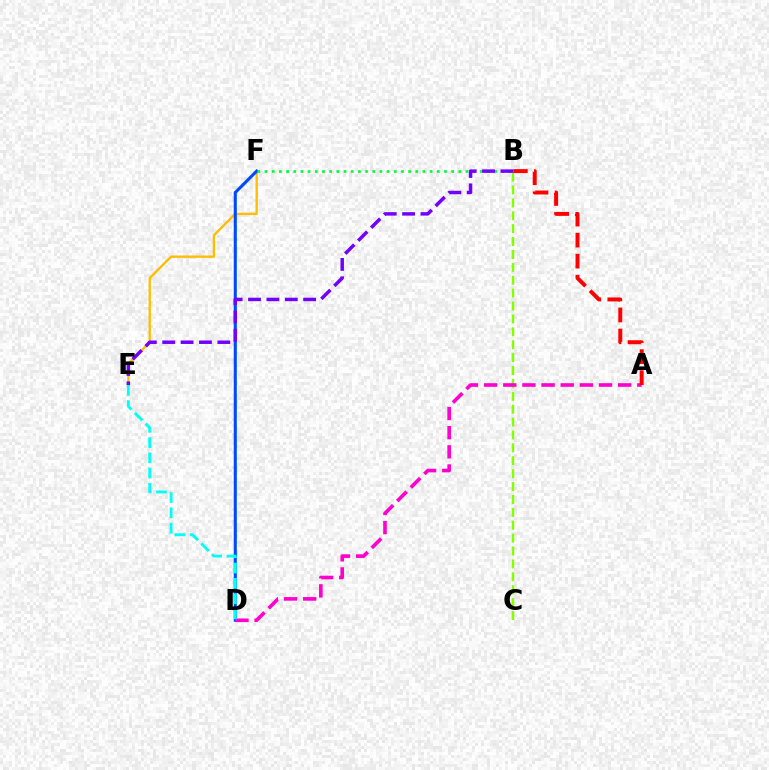{('E', 'F'): [{'color': '#ffbd00', 'line_style': 'solid', 'thickness': 1.67}], ('D', 'F'): [{'color': '#004bff', 'line_style': 'solid', 'thickness': 2.22}], ('B', 'C'): [{'color': '#84ff00', 'line_style': 'dashed', 'thickness': 1.75}], ('A', 'D'): [{'color': '#ff00cf', 'line_style': 'dashed', 'thickness': 2.6}], ('B', 'F'): [{'color': '#00ff39', 'line_style': 'dotted', 'thickness': 1.95}], ('A', 'B'): [{'color': '#ff0000', 'line_style': 'dashed', 'thickness': 2.86}], ('B', 'E'): [{'color': '#7200ff', 'line_style': 'dashed', 'thickness': 2.5}], ('D', 'E'): [{'color': '#00fff6', 'line_style': 'dashed', 'thickness': 2.07}]}